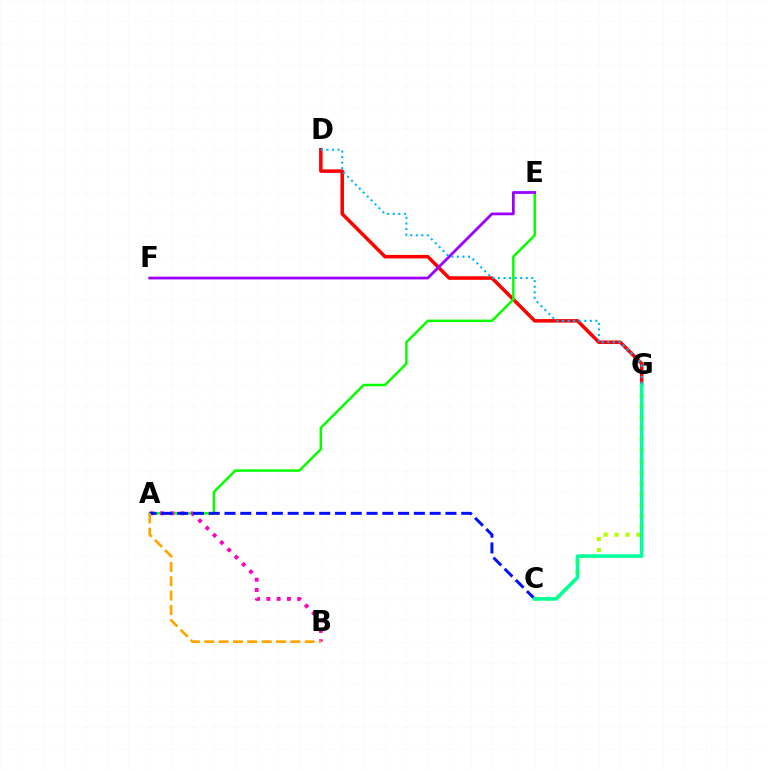{('D', 'G'): [{'color': '#ff0000', 'line_style': 'solid', 'thickness': 2.53}, {'color': '#00b5ff', 'line_style': 'dotted', 'thickness': 1.51}], ('A', 'E'): [{'color': '#08ff00', 'line_style': 'solid', 'thickness': 1.8}], ('C', 'G'): [{'color': '#b3ff00', 'line_style': 'dotted', 'thickness': 2.97}, {'color': '#00ff9d', 'line_style': 'solid', 'thickness': 2.58}], ('A', 'B'): [{'color': '#ff00bd', 'line_style': 'dotted', 'thickness': 2.8}, {'color': '#ffa500', 'line_style': 'dashed', 'thickness': 1.95}], ('A', 'C'): [{'color': '#0010ff', 'line_style': 'dashed', 'thickness': 2.14}], ('E', 'F'): [{'color': '#9b00ff', 'line_style': 'solid', 'thickness': 1.99}]}